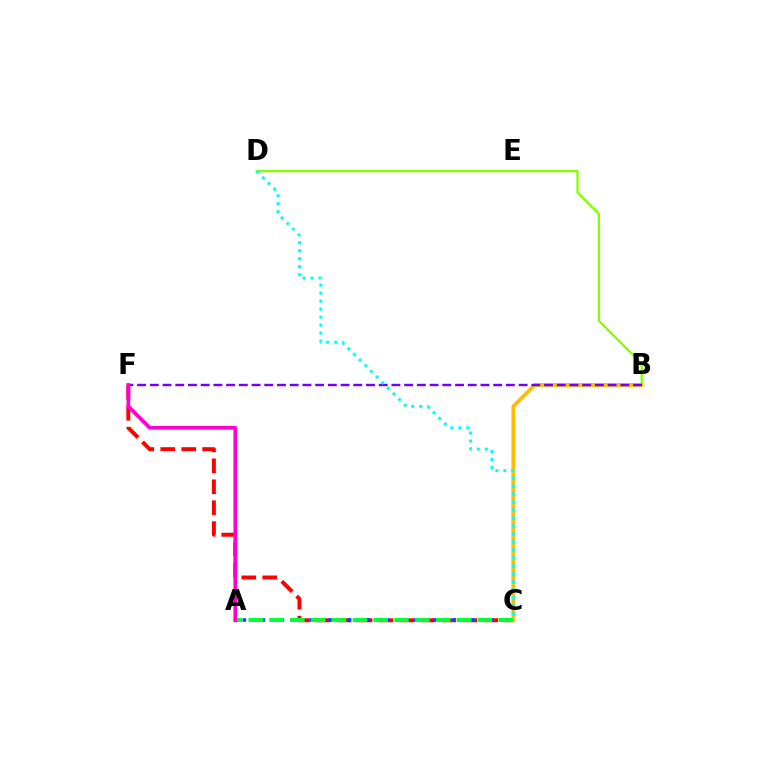{('C', 'F'): [{'color': '#ff0000', 'line_style': 'dashed', 'thickness': 2.84}], ('A', 'C'): [{'color': '#004bff', 'line_style': 'dotted', 'thickness': 2.59}, {'color': '#00ff39', 'line_style': 'dashed', 'thickness': 2.83}], ('B', 'D'): [{'color': '#84ff00', 'line_style': 'solid', 'thickness': 1.63}], ('B', 'C'): [{'color': '#ffbd00', 'line_style': 'solid', 'thickness': 2.76}], ('B', 'F'): [{'color': '#7200ff', 'line_style': 'dashed', 'thickness': 1.73}], ('C', 'D'): [{'color': '#00fff6', 'line_style': 'dotted', 'thickness': 2.17}], ('A', 'F'): [{'color': '#ff00cf', 'line_style': 'solid', 'thickness': 2.66}]}